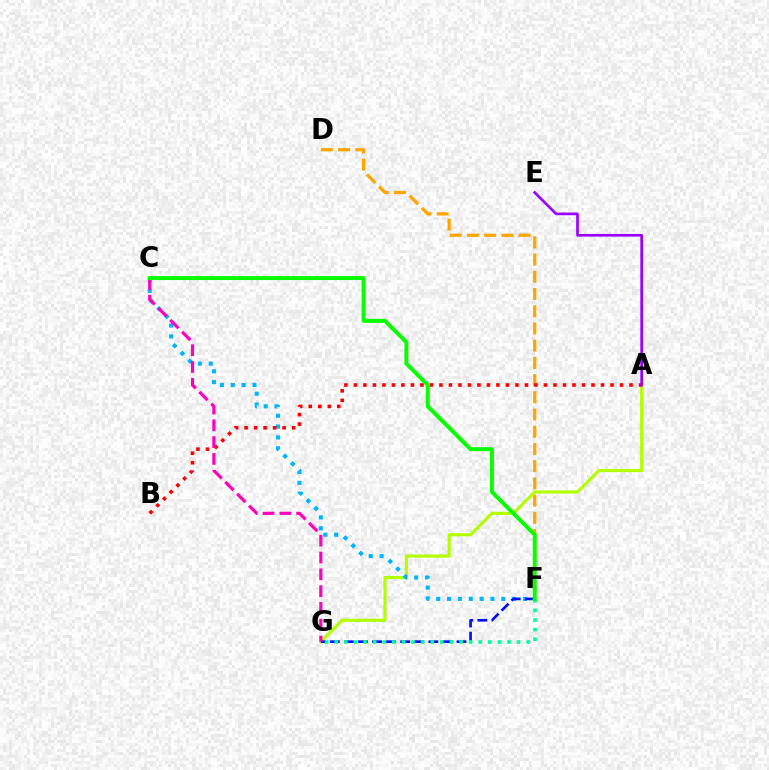{('D', 'F'): [{'color': '#ffa500', 'line_style': 'dashed', 'thickness': 2.34}], ('A', 'G'): [{'color': '#b3ff00', 'line_style': 'solid', 'thickness': 2.26}], ('C', 'F'): [{'color': '#00b5ff', 'line_style': 'dotted', 'thickness': 2.95}, {'color': '#08ff00', 'line_style': 'solid', 'thickness': 2.85}], ('F', 'G'): [{'color': '#0010ff', 'line_style': 'dashed', 'thickness': 1.91}, {'color': '#00ff9d', 'line_style': 'dotted', 'thickness': 2.61}], ('A', 'B'): [{'color': '#ff0000', 'line_style': 'dotted', 'thickness': 2.58}], ('C', 'G'): [{'color': '#ff00bd', 'line_style': 'dashed', 'thickness': 2.28}], ('A', 'E'): [{'color': '#9b00ff', 'line_style': 'solid', 'thickness': 1.93}]}